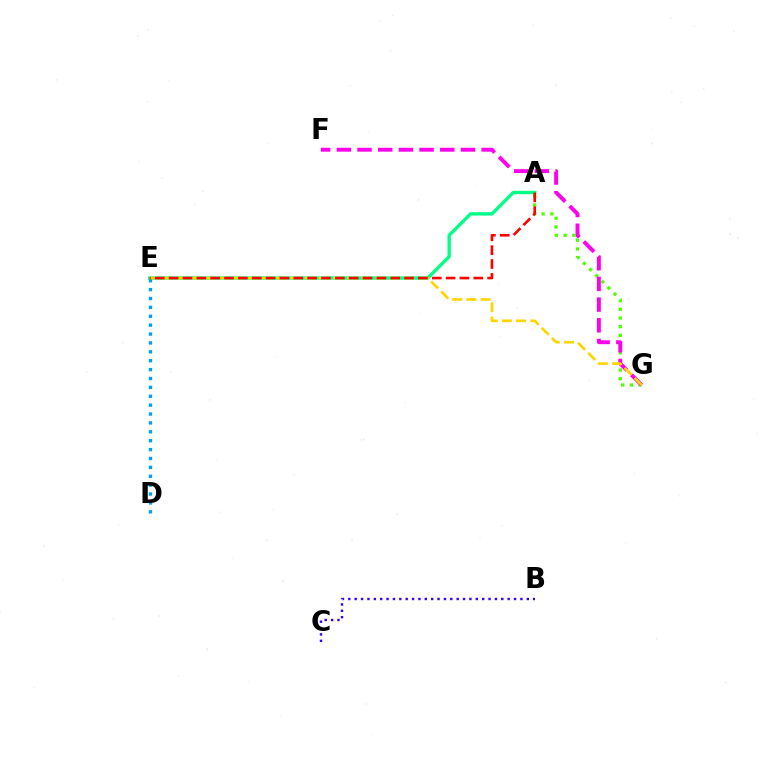{('A', 'G'): [{'color': '#4fff00', 'line_style': 'dotted', 'thickness': 2.36}], ('A', 'E'): [{'color': '#00ff86', 'line_style': 'solid', 'thickness': 2.42}, {'color': '#ff0000', 'line_style': 'dashed', 'thickness': 1.88}], ('F', 'G'): [{'color': '#ff00ed', 'line_style': 'dashed', 'thickness': 2.81}], ('D', 'E'): [{'color': '#009eff', 'line_style': 'dotted', 'thickness': 2.41}], ('B', 'C'): [{'color': '#3700ff', 'line_style': 'dotted', 'thickness': 1.73}], ('E', 'G'): [{'color': '#ffd500', 'line_style': 'dashed', 'thickness': 1.93}]}